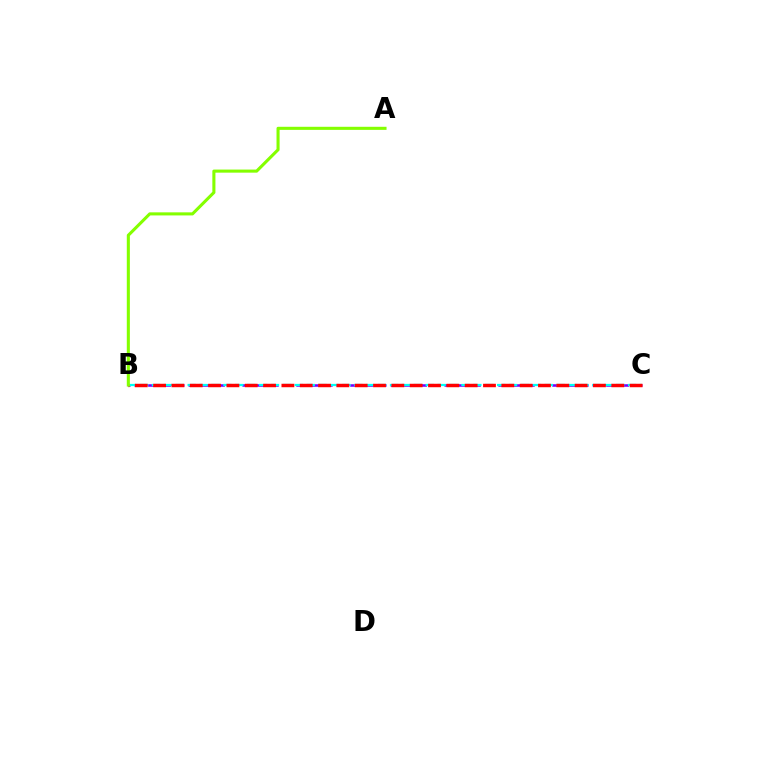{('B', 'C'): [{'color': '#7200ff', 'line_style': 'dashed', 'thickness': 1.83}, {'color': '#00fff6', 'line_style': 'dashed', 'thickness': 1.62}, {'color': '#ff0000', 'line_style': 'dashed', 'thickness': 2.49}], ('A', 'B'): [{'color': '#84ff00', 'line_style': 'solid', 'thickness': 2.22}]}